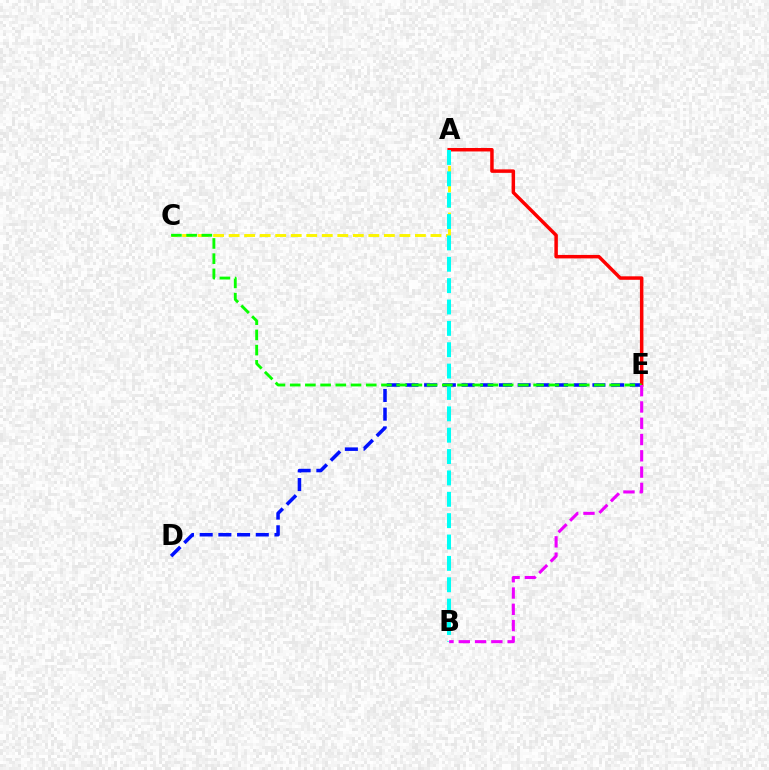{('D', 'E'): [{'color': '#0010ff', 'line_style': 'dashed', 'thickness': 2.54}], ('A', 'E'): [{'color': '#ff0000', 'line_style': 'solid', 'thickness': 2.5}], ('A', 'C'): [{'color': '#fcf500', 'line_style': 'dashed', 'thickness': 2.11}], ('A', 'B'): [{'color': '#00fff6', 'line_style': 'dashed', 'thickness': 2.9}], ('C', 'E'): [{'color': '#08ff00', 'line_style': 'dashed', 'thickness': 2.07}], ('B', 'E'): [{'color': '#ee00ff', 'line_style': 'dashed', 'thickness': 2.21}]}